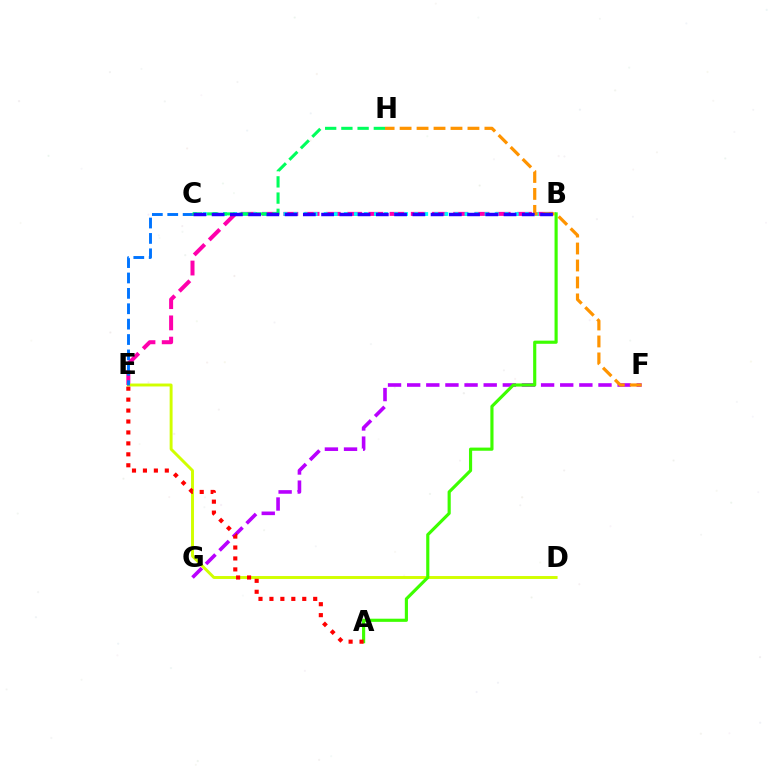{('B', 'E'): [{'color': '#ff00ac', 'line_style': 'dashed', 'thickness': 2.88}], ('B', 'C'): [{'color': '#00fff6', 'line_style': 'dotted', 'thickness': 2.73}, {'color': '#2500ff', 'line_style': 'dashed', 'thickness': 2.48}], ('F', 'G'): [{'color': '#b900ff', 'line_style': 'dashed', 'thickness': 2.6}], ('D', 'E'): [{'color': '#d1ff00', 'line_style': 'solid', 'thickness': 2.11}], ('F', 'H'): [{'color': '#ff9400', 'line_style': 'dashed', 'thickness': 2.3}], ('C', 'E'): [{'color': '#0074ff', 'line_style': 'dashed', 'thickness': 2.09}], ('C', 'H'): [{'color': '#00ff5c', 'line_style': 'dashed', 'thickness': 2.2}], ('A', 'B'): [{'color': '#3dff00', 'line_style': 'solid', 'thickness': 2.27}], ('A', 'E'): [{'color': '#ff0000', 'line_style': 'dotted', 'thickness': 2.97}]}